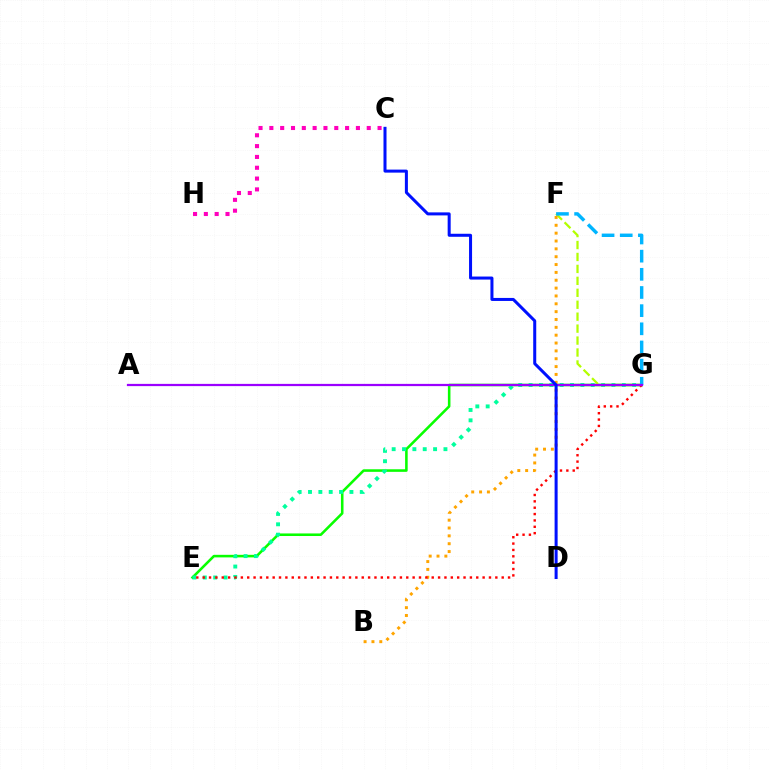{('E', 'G'): [{'color': '#08ff00', 'line_style': 'solid', 'thickness': 1.85}, {'color': '#00ff9d', 'line_style': 'dotted', 'thickness': 2.81}, {'color': '#ff0000', 'line_style': 'dotted', 'thickness': 1.73}], ('C', 'H'): [{'color': '#ff00bd', 'line_style': 'dotted', 'thickness': 2.94}], ('F', 'G'): [{'color': '#b3ff00', 'line_style': 'dashed', 'thickness': 1.62}, {'color': '#00b5ff', 'line_style': 'dashed', 'thickness': 2.47}], ('B', 'F'): [{'color': '#ffa500', 'line_style': 'dotted', 'thickness': 2.13}], ('A', 'G'): [{'color': '#9b00ff', 'line_style': 'solid', 'thickness': 1.61}], ('C', 'D'): [{'color': '#0010ff', 'line_style': 'solid', 'thickness': 2.18}]}